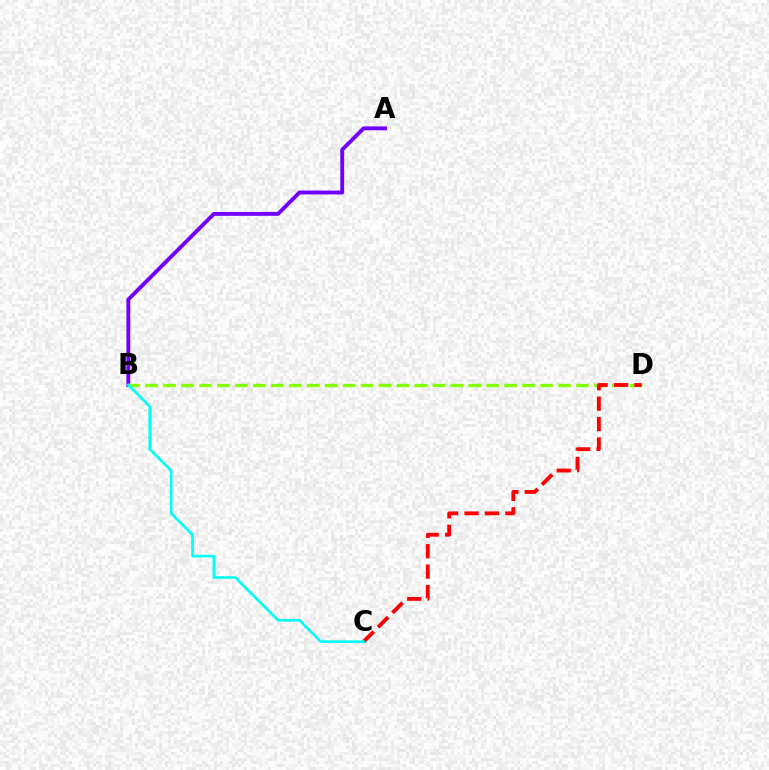{('A', 'B'): [{'color': '#7200ff', 'line_style': 'solid', 'thickness': 2.79}], ('B', 'D'): [{'color': '#84ff00', 'line_style': 'dashed', 'thickness': 2.44}], ('C', 'D'): [{'color': '#ff0000', 'line_style': 'dashed', 'thickness': 2.77}], ('B', 'C'): [{'color': '#00fff6', 'line_style': 'solid', 'thickness': 1.89}]}